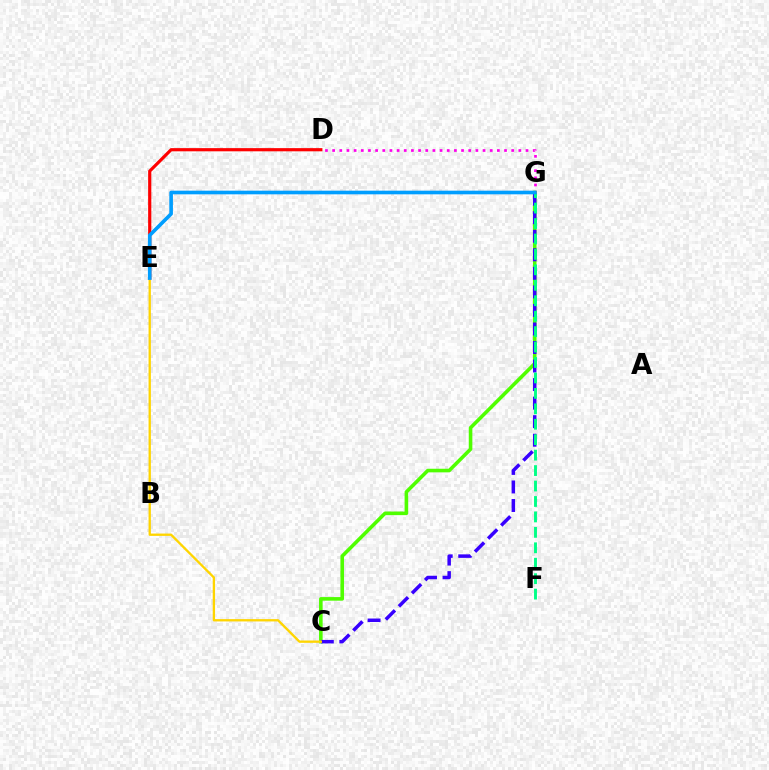{('D', 'E'): [{'color': '#ff0000', 'line_style': 'solid', 'thickness': 2.29}], ('D', 'G'): [{'color': '#ff00ed', 'line_style': 'dotted', 'thickness': 1.95}], ('C', 'G'): [{'color': '#4fff00', 'line_style': 'solid', 'thickness': 2.59}, {'color': '#3700ff', 'line_style': 'dashed', 'thickness': 2.52}], ('C', 'E'): [{'color': '#ffd500', 'line_style': 'solid', 'thickness': 1.67}], ('F', 'G'): [{'color': '#00ff86', 'line_style': 'dashed', 'thickness': 2.1}], ('E', 'G'): [{'color': '#009eff', 'line_style': 'solid', 'thickness': 2.62}]}